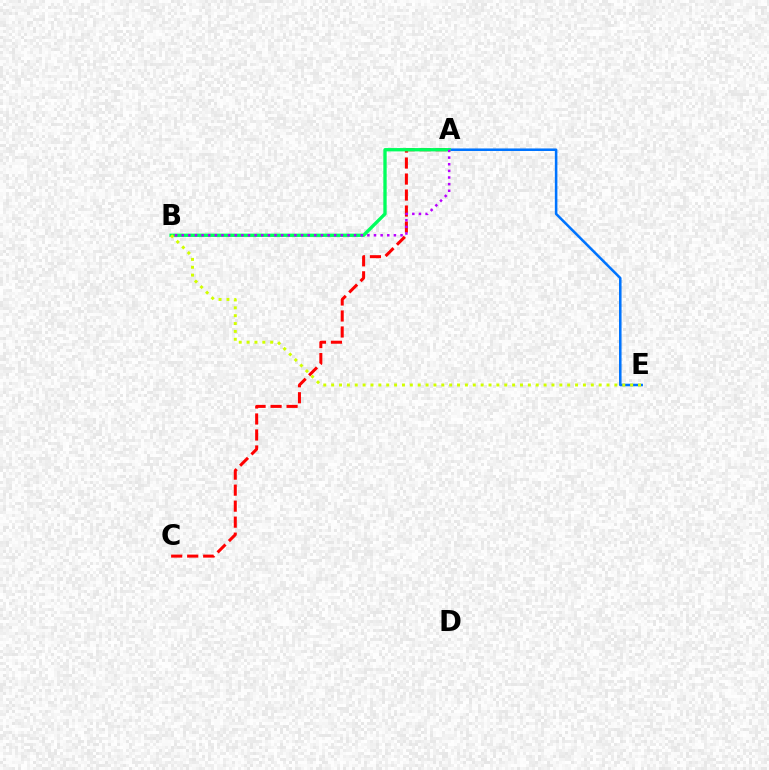{('A', 'E'): [{'color': '#0074ff', 'line_style': 'solid', 'thickness': 1.84}], ('A', 'C'): [{'color': '#ff0000', 'line_style': 'dashed', 'thickness': 2.17}], ('A', 'B'): [{'color': '#00ff5c', 'line_style': 'solid', 'thickness': 2.4}, {'color': '#b900ff', 'line_style': 'dotted', 'thickness': 1.8}], ('B', 'E'): [{'color': '#d1ff00', 'line_style': 'dotted', 'thickness': 2.14}]}